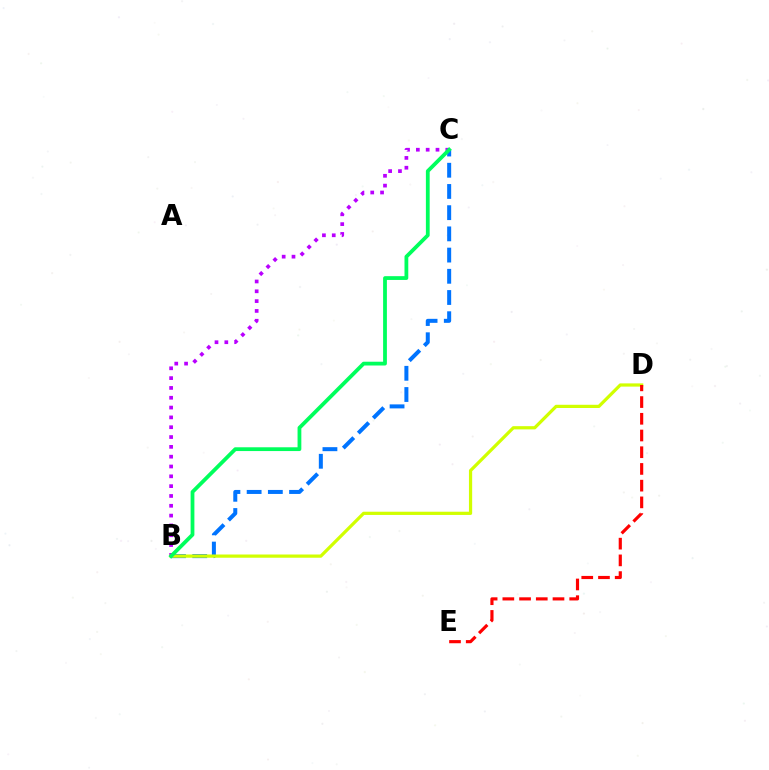{('B', 'C'): [{'color': '#0074ff', 'line_style': 'dashed', 'thickness': 2.88}, {'color': '#b900ff', 'line_style': 'dotted', 'thickness': 2.67}, {'color': '#00ff5c', 'line_style': 'solid', 'thickness': 2.72}], ('B', 'D'): [{'color': '#d1ff00', 'line_style': 'solid', 'thickness': 2.32}], ('D', 'E'): [{'color': '#ff0000', 'line_style': 'dashed', 'thickness': 2.27}]}